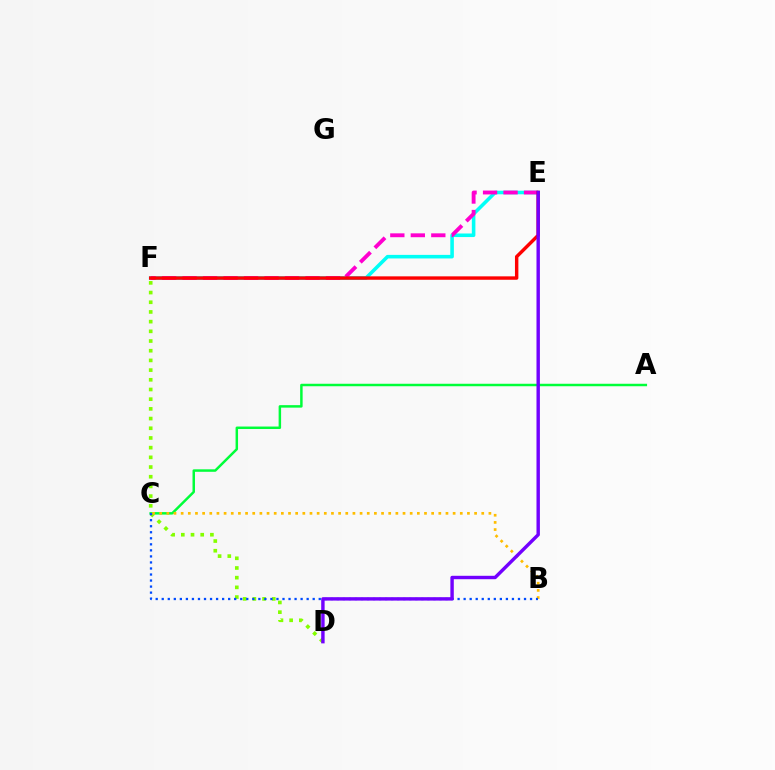{('D', 'F'): [{'color': '#84ff00', 'line_style': 'dotted', 'thickness': 2.63}], ('E', 'F'): [{'color': '#00fff6', 'line_style': 'solid', 'thickness': 2.57}, {'color': '#ff00cf', 'line_style': 'dashed', 'thickness': 2.78}, {'color': '#ff0000', 'line_style': 'solid', 'thickness': 2.46}], ('A', 'C'): [{'color': '#00ff39', 'line_style': 'solid', 'thickness': 1.79}], ('B', 'C'): [{'color': '#ffbd00', 'line_style': 'dotted', 'thickness': 1.94}, {'color': '#004bff', 'line_style': 'dotted', 'thickness': 1.64}], ('D', 'E'): [{'color': '#7200ff', 'line_style': 'solid', 'thickness': 2.46}]}